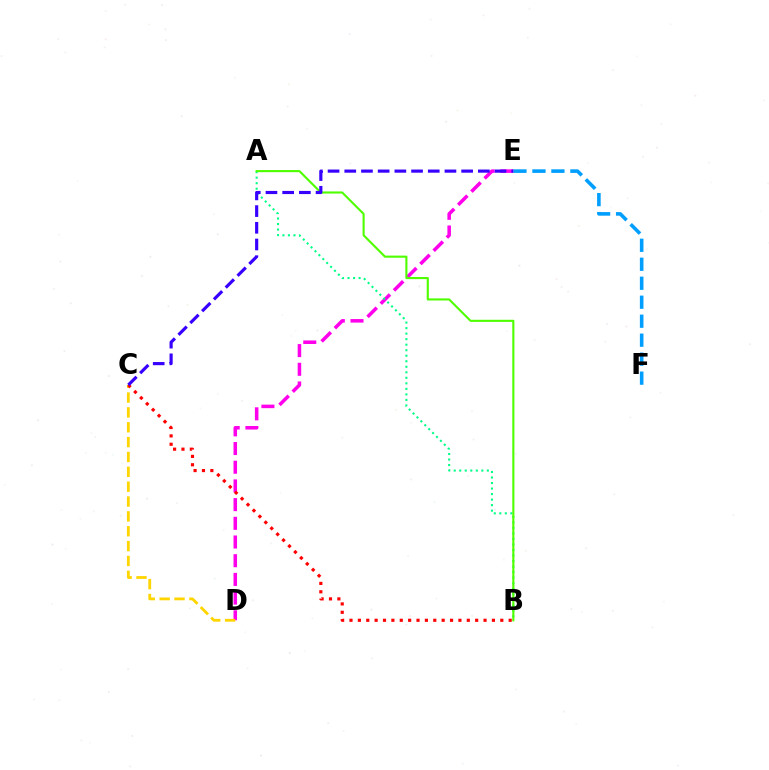{('D', 'E'): [{'color': '#ff00ed', 'line_style': 'dashed', 'thickness': 2.54}], ('A', 'B'): [{'color': '#00ff86', 'line_style': 'dotted', 'thickness': 1.5}, {'color': '#4fff00', 'line_style': 'solid', 'thickness': 1.53}], ('E', 'F'): [{'color': '#009eff', 'line_style': 'dashed', 'thickness': 2.58}], ('C', 'D'): [{'color': '#ffd500', 'line_style': 'dashed', 'thickness': 2.02}], ('B', 'C'): [{'color': '#ff0000', 'line_style': 'dotted', 'thickness': 2.28}], ('C', 'E'): [{'color': '#3700ff', 'line_style': 'dashed', 'thickness': 2.27}]}